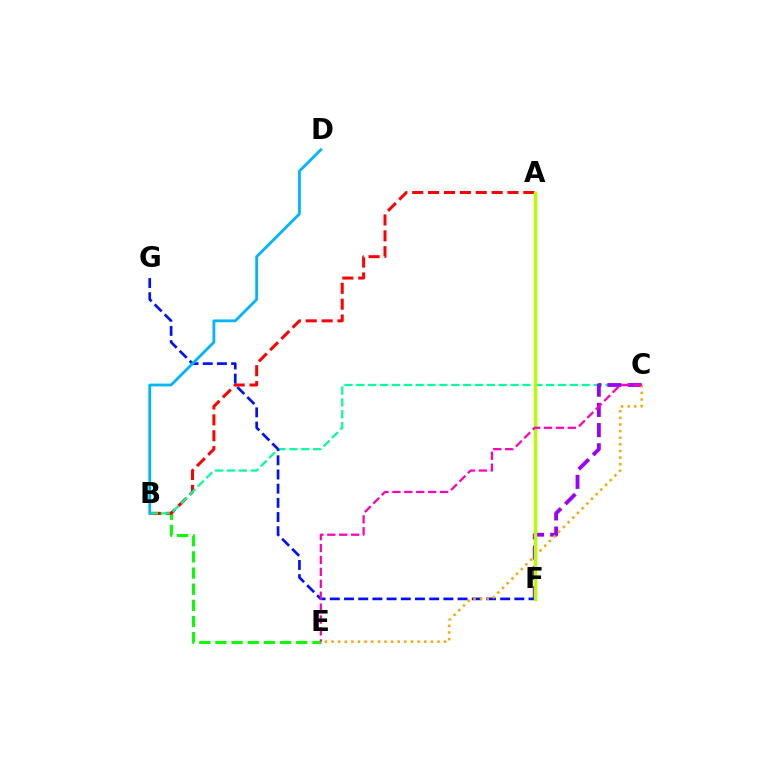{('B', 'E'): [{'color': '#08ff00', 'line_style': 'dashed', 'thickness': 2.19}], ('A', 'B'): [{'color': '#ff0000', 'line_style': 'dashed', 'thickness': 2.16}], ('B', 'C'): [{'color': '#00ff9d', 'line_style': 'dashed', 'thickness': 1.61}], ('C', 'F'): [{'color': '#9b00ff', 'line_style': 'dashed', 'thickness': 2.74}], ('F', 'G'): [{'color': '#0010ff', 'line_style': 'dashed', 'thickness': 1.93}], ('C', 'E'): [{'color': '#ffa500', 'line_style': 'dotted', 'thickness': 1.8}, {'color': '#ff00bd', 'line_style': 'dashed', 'thickness': 1.62}], ('A', 'F'): [{'color': '#b3ff00', 'line_style': 'solid', 'thickness': 2.42}], ('B', 'D'): [{'color': '#00b5ff', 'line_style': 'solid', 'thickness': 2.01}]}